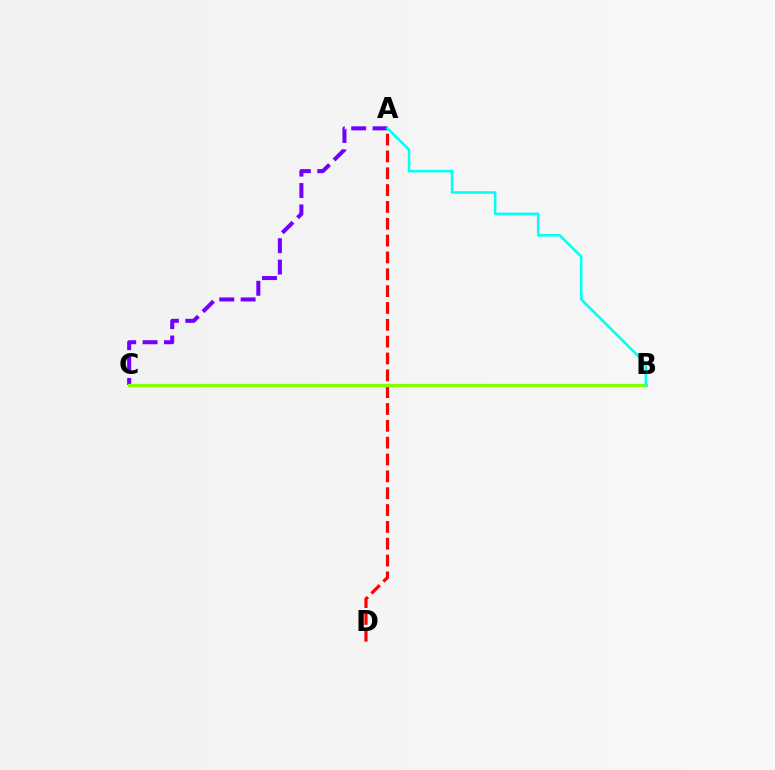{('A', 'D'): [{'color': '#ff0000', 'line_style': 'dashed', 'thickness': 2.29}], ('A', 'C'): [{'color': '#7200ff', 'line_style': 'dashed', 'thickness': 2.9}], ('B', 'C'): [{'color': '#84ff00', 'line_style': 'solid', 'thickness': 2.33}], ('A', 'B'): [{'color': '#00fff6', 'line_style': 'solid', 'thickness': 1.85}]}